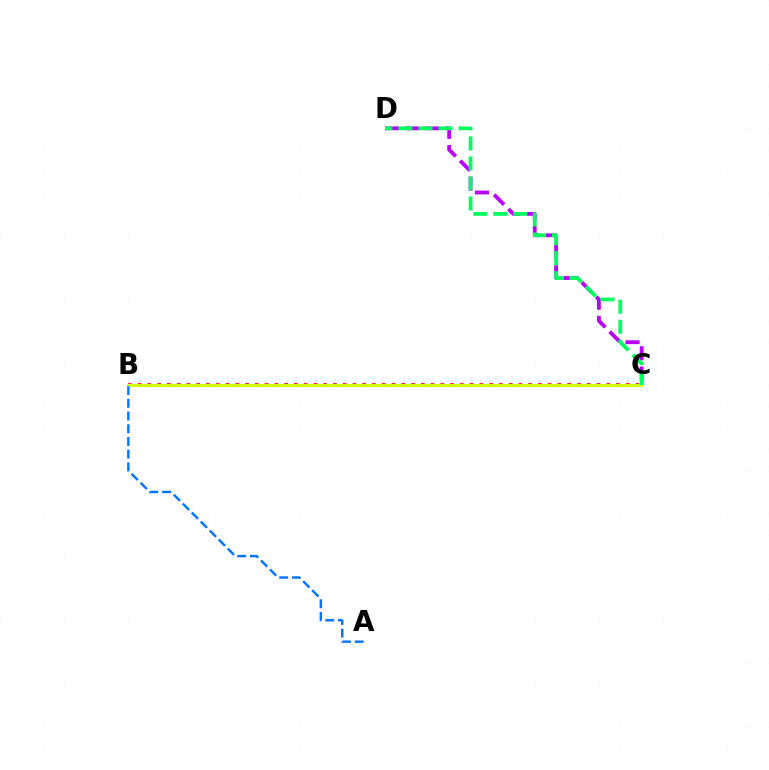{('B', 'C'): [{'color': '#ff0000', 'line_style': 'dotted', 'thickness': 2.65}, {'color': '#d1ff00', 'line_style': 'solid', 'thickness': 2.16}], ('C', 'D'): [{'color': '#b900ff', 'line_style': 'dashed', 'thickness': 2.75}, {'color': '#00ff5c', 'line_style': 'dashed', 'thickness': 2.72}], ('A', 'B'): [{'color': '#0074ff', 'line_style': 'dashed', 'thickness': 1.73}]}